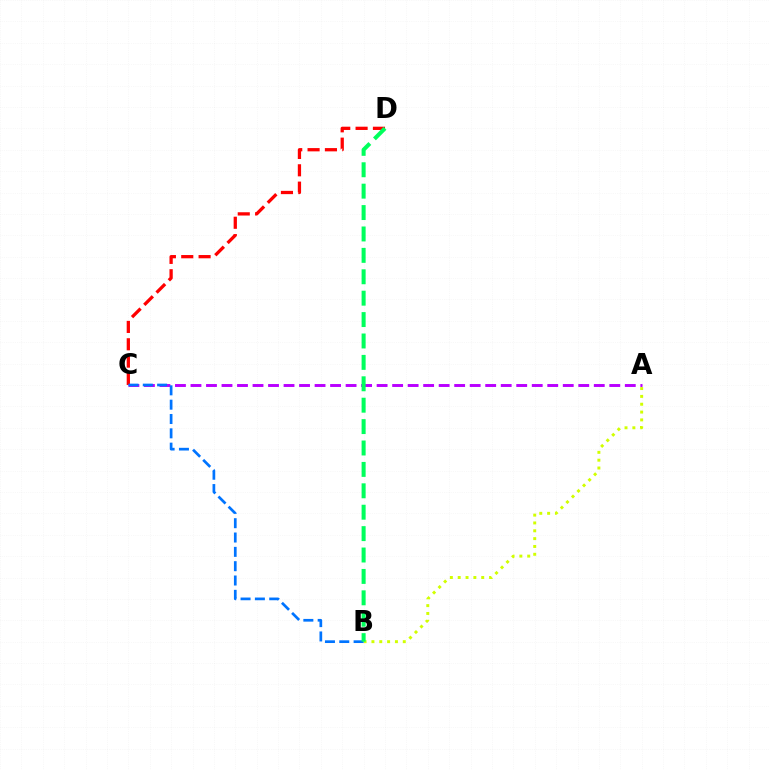{('C', 'D'): [{'color': '#ff0000', 'line_style': 'dashed', 'thickness': 2.36}], ('A', 'C'): [{'color': '#b900ff', 'line_style': 'dashed', 'thickness': 2.11}], ('A', 'B'): [{'color': '#d1ff00', 'line_style': 'dotted', 'thickness': 2.13}], ('B', 'C'): [{'color': '#0074ff', 'line_style': 'dashed', 'thickness': 1.95}], ('B', 'D'): [{'color': '#00ff5c', 'line_style': 'dashed', 'thickness': 2.91}]}